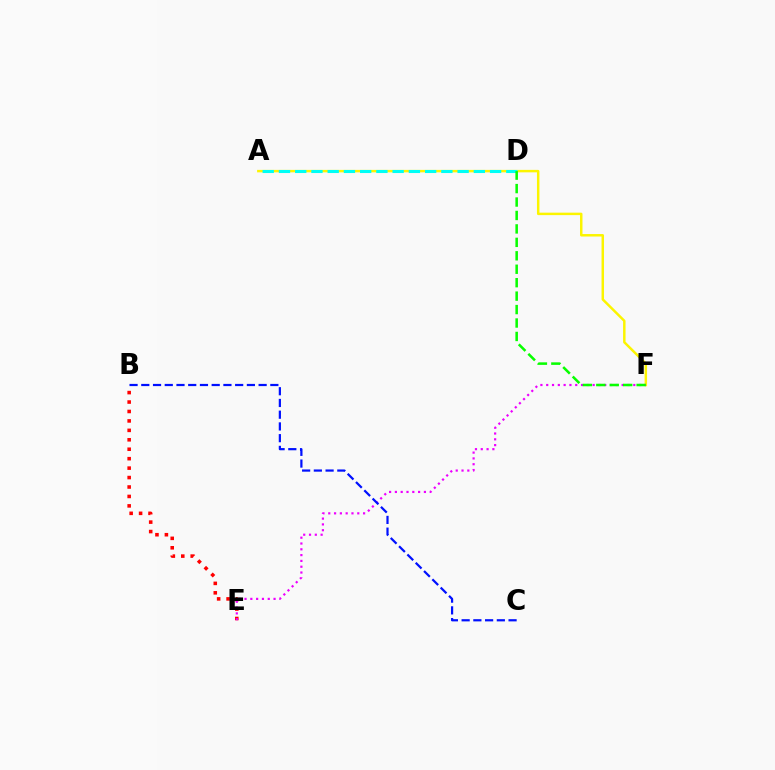{('B', 'E'): [{'color': '#ff0000', 'line_style': 'dotted', 'thickness': 2.56}], ('A', 'F'): [{'color': '#fcf500', 'line_style': 'solid', 'thickness': 1.78}], ('E', 'F'): [{'color': '#ee00ff', 'line_style': 'dotted', 'thickness': 1.58}], ('A', 'D'): [{'color': '#00fff6', 'line_style': 'dashed', 'thickness': 2.21}], ('D', 'F'): [{'color': '#08ff00', 'line_style': 'dashed', 'thickness': 1.83}], ('B', 'C'): [{'color': '#0010ff', 'line_style': 'dashed', 'thickness': 1.59}]}